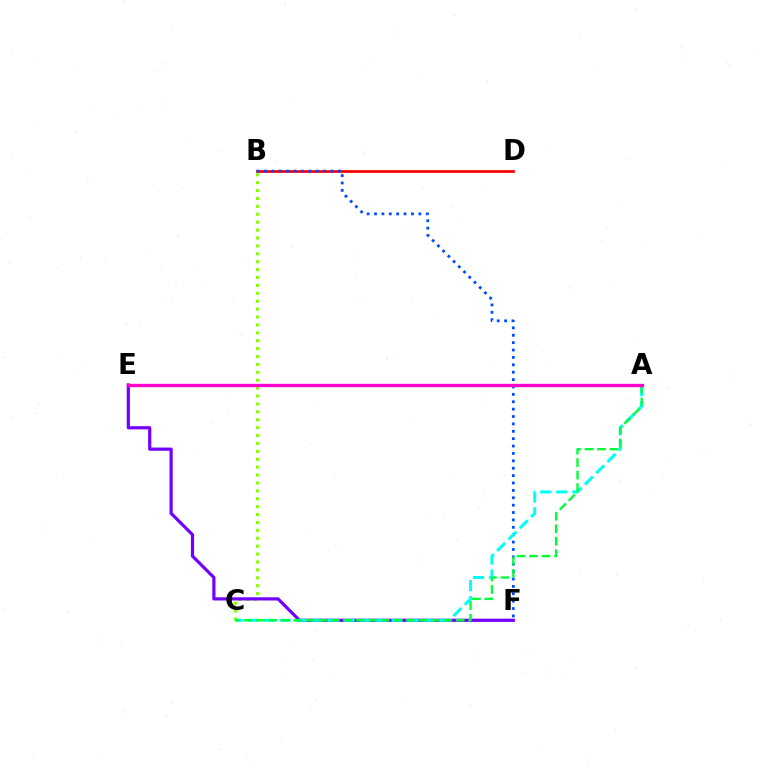{('B', 'D'): [{'color': '#ff0000', 'line_style': 'solid', 'thickness': 1.97}], ('B', 'C'): [{'color': '#84ff00', 'line_style': 'dotted', 'thickness': 2.15}], ('B', 'F'): [{'color': '#004bff', 'line_style': 'dotted', 'thickness': 2.01}], ('E', 'F'): [{'color': '#7200ff', 'line_style': 'solid', 'thickness': 2.3}], ('A', 'E'): [{'color': '#ffbd00', 'line_style': 'solid', 'thickness': 2.06}, {'color': '#ff00cf', 'line_style': 'solid', 'thickness': 2.41}], ('A', 'C'): [{'color': '#00fff6', 'line_style': 'dashed', 'thickness': 2.17}, {'color': '#00ff39', 'line_style': 'dashed', 'thickness': 1.7}]}